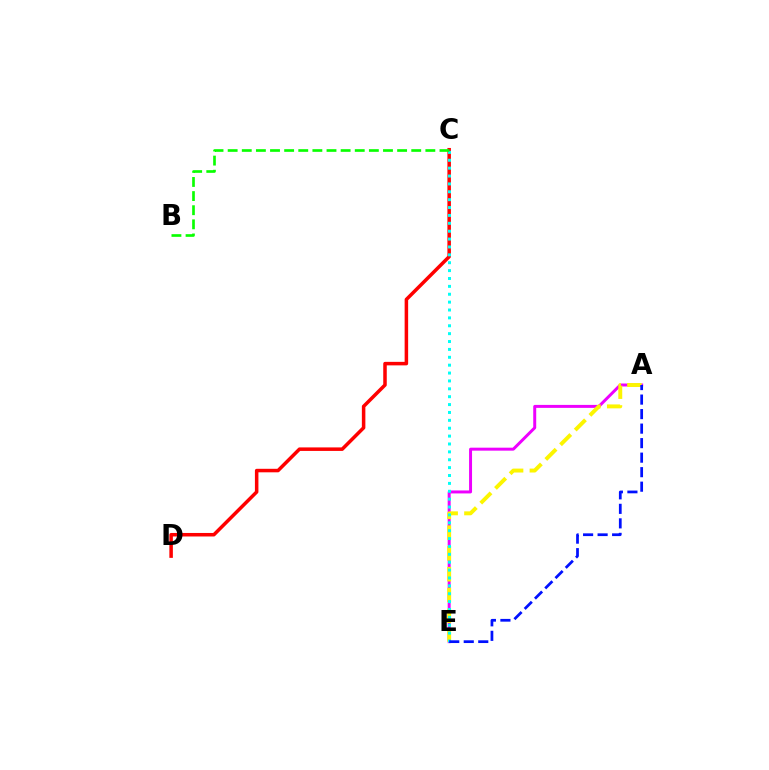{('C', 'D'): [{'color': '#ff0000', 'line_style': 'solid', 'thickness': 2.53}], ('A', 'E'): [{'color': '#ee00ff', 'line_style': 'solid', 'thickness': 2.14}, {'color': '#fcf500', 'line_style': 'dashed', 'thickness': 2.82}, {'color': '#0010ff', 'line_style': 'dashed', 'thickness': 1.97}], ('C', 'E'): [{'color': '#00fff6', 'line_style': 'dotted', 'thickness': 2.14}], ('B', 'C'): [{'color': '#08ff00', 'line_style': 'dashed', 'thickness': 1.92}]}